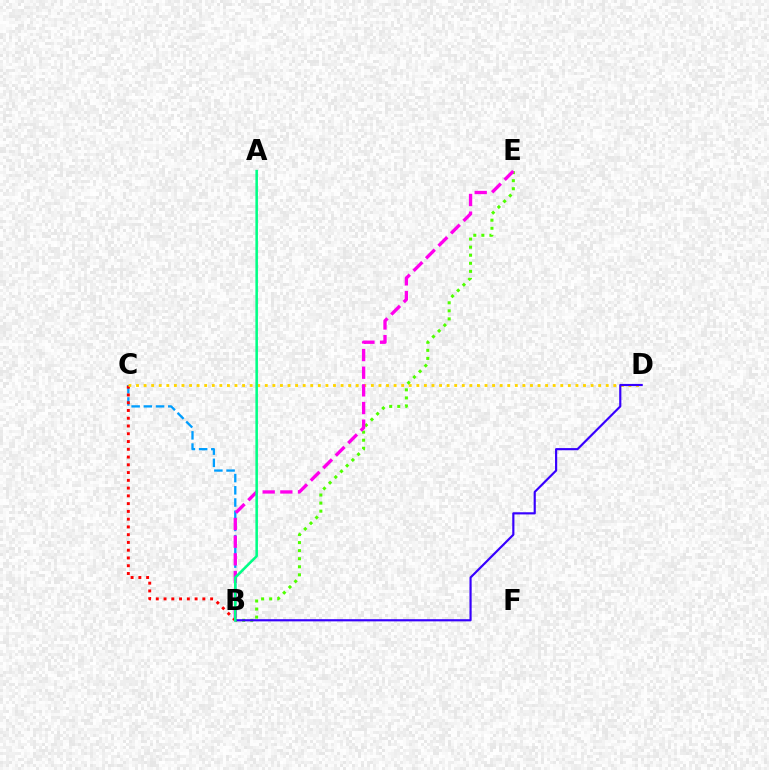{('B', 'C'): [{'color': '#009eff', 'line_style': 'dashed', 'thickness': 1.66}, {'color': '#ff0000', 'line_style': 'dotted', 'thickness': 2.11}], ('B', 'E'): [{'color': '#4fff00', 'line_style': 'dotted', 'thickness': 2.19}, {'color': '#ff00ed', 'line_style': 'dashed', 'thickness': 2.4}], ('C', 'D'): [{'color': '#ffd500', 'line_style': 'dotted', 'thickness': 2.06}], ('B', 'D'): [{'color': '#3700ff', 'line_style': 'solid', 'thickness': 1.56}], ('A', 'B'): [{'color': '#00ff86', 'line_style': 'solid', 'thickness': 1.83}]}